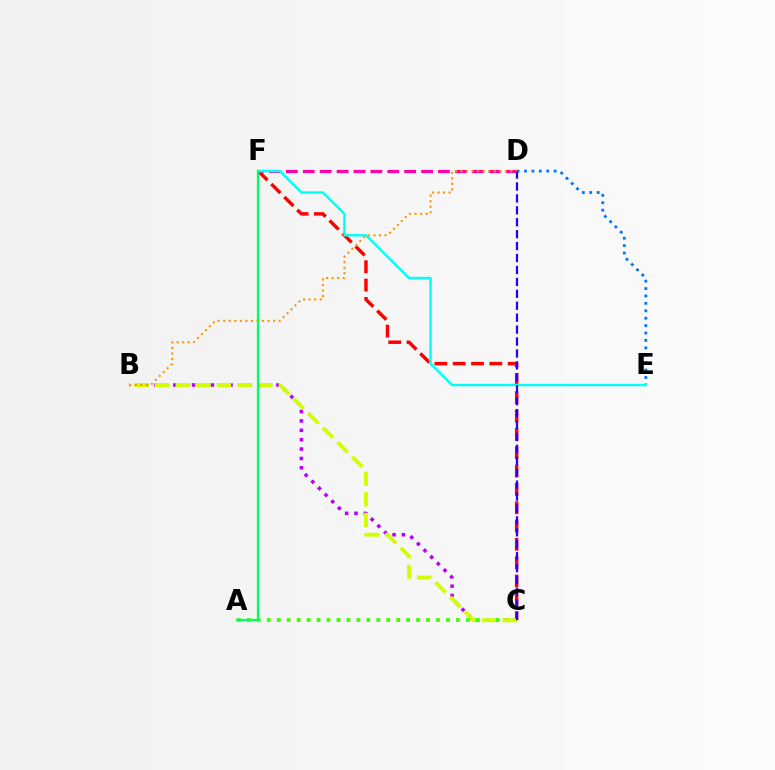{('B', 'C'): [{'color': '#b900ff', 'line_style': 'dotted', 'thickness': 2.55}, {'color': '#d1ff00', 'line_style': 'dashed', 'thickness': 2.8}], ('D', 'E'): [{'color': '#0074ff', 'line_style': 'dotted', 'thickness': 2.01}], ('C', 'F'): [{'color': '#ff0000', 'line_style': 'dashed', 'thickness': 2.49}], ('D', 'F'): [{'color': '#ff00ac', 'line_style': 'dashed', 'thickness': 2.3}], ('A', 'C'): [{'color': '#3dff00', 'line_style': 'dotted', 'thickness': 2.71}], ('E', 'F'): [{'color': '#00fff6', 'line_style': 'solid', 'thickness': 1.74}], ('C', 'D'): [{'color': '#2500ff', 'line_style': 'dashed', 'thickness': 1.62}], ('B', 'D'): [{'color': '#ff9400', 'line_style': 'dotted', 'thickness': 1.51}], ('A', 'F'): [{'color': '#00ff5c', 'line_style': 'solid', 'thickness': 1.62}]}